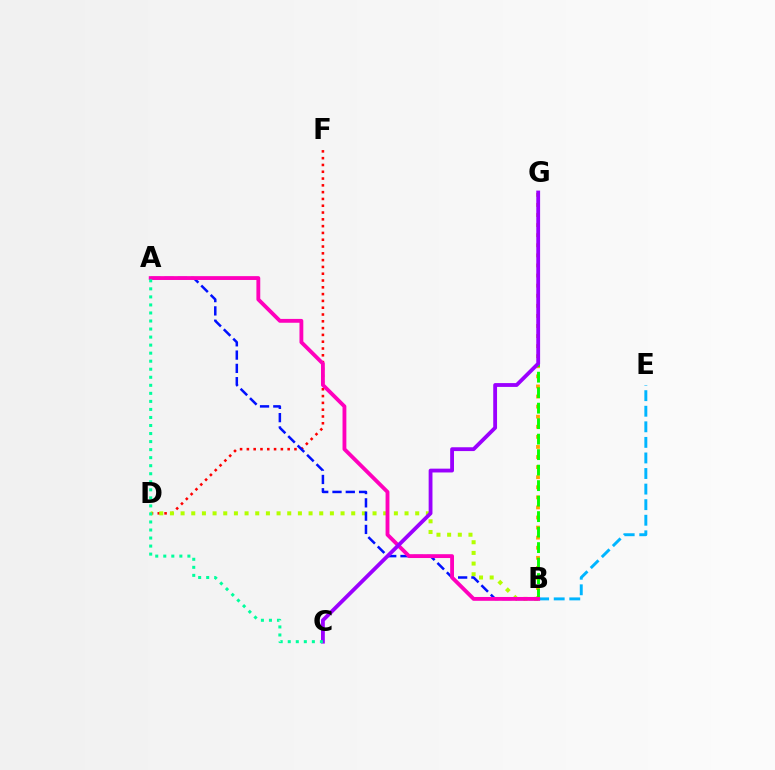{('D', 'F'): [{'color': '#ff0000', 'line_style': 'dotted', 'thickness': 1.85}], ('B', 'E'): [{'color': '#00b5ff', 'line_style': 'dashed', 'thickness': 2.12}], ('B', 'D'): [{'color': '#b3ff00', 'line_style': 'dotted', 'thickness': 2.9}], ('B', 'G'): [{'color': '#ffa500', 'line_style': 'dotted', 'thickness': 2.74}, {'color': '#08ff00', 'line_style': 'dashed', 'thickness': 2.1}], ('A', 'B'): [{'color': '#0010ff', 'line_style': 'dashed', 'thickness': 1.81}, {'color': '#ff00bd', 'line_style': 'solid', 'thickness': 2.77}], ('C', 'G'): [{'color': '#9b00ff', 'line_style': 'solid', 'thickness': 2.75}], ('A', 'C'): [{'color': '#00ff9d', 'line_style': 'dotted', 'thickness': 2.18}]}